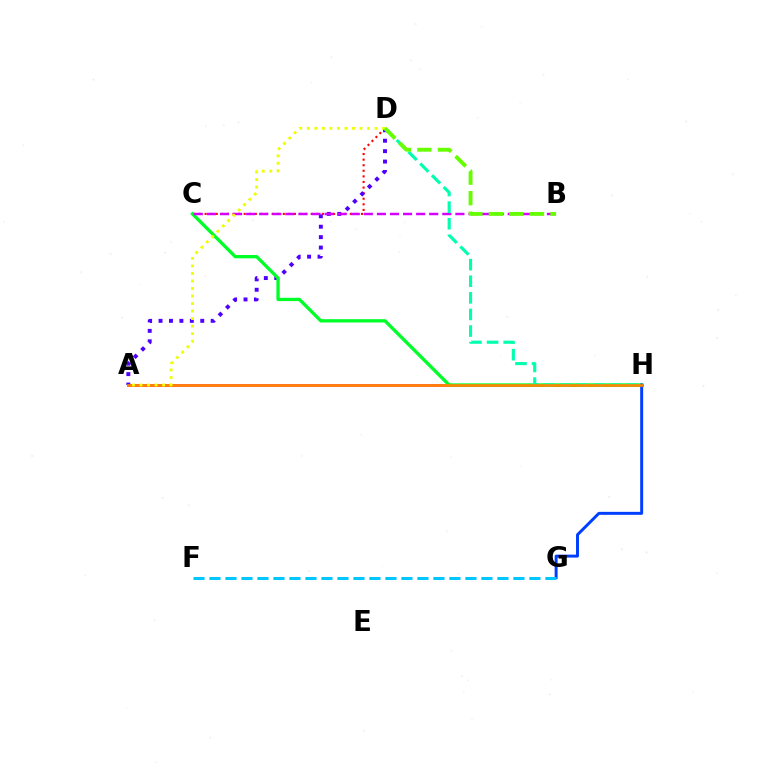{('C', 'D'): [{'color': '#ff0000', 'line_style': 'dotted', 'thickness': 1.52}], ('A', 'H'): [{'color': '#ff00a0', 'line_style': 'solid', 'thickness': 1.98}, {'color': '#ff8800', 'line_style': 'solid', 'thickness': 1.93}], ('A', 'D'): [{'color': '#4f00ff', 'line_style': 'dotted', 'thickness': 2.83}, {'color': '#eeff00', 'line_style': 'dotted', 'thickness': 2.05}], ('C', 'H'): [{'color': '#00ff27', 'line_style': 'solid', 'thickness': 2.38}], ('B', 'C'): [{'color': '#d600ff', 'line_style': 'dashed', 'thickness': 1.78}], ('D', 'H'): [{'color': '#00ffaf', 'line_style': 'dashed', 'thickness': 2.25}], ('G', 'H'): [{'color': '#003fff', 'line_style': 'solid', 'thickness': 2.13}], ('B', 'D'): [{'color': '#66ff00', 'line_style': 'dashed', 'thickness': 2.79}], ('F', 'G'): [{'color': '#00c7ff', 'line_style': 'dashed', 'thickness': 2.17}]}